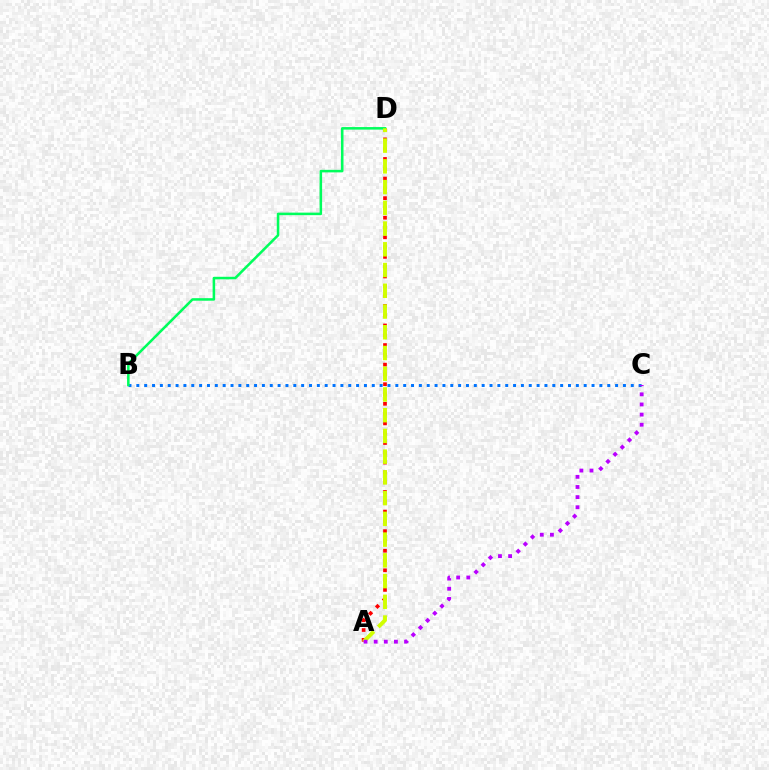{('A', 'D'): [{'color': '#ff0000', 'line_style': 'dotted', 'thickness': 2.66}, {'color': '#d1ff00', 'line_style': 'dashed', 'thickness': 2.82}], ('B', 'C'): [{'color': '#0074ff', 'line_style': 'dotted', 'thickness': 2.13}], ('B', 'D'): [{'color': '#00ff5c', 'line_style': 'solid', 'thickness': 1.83}], ('A', 'C'): [{'color': '#b900ff', 'line_style': 'dotted', 'thickness': 2.75}]}